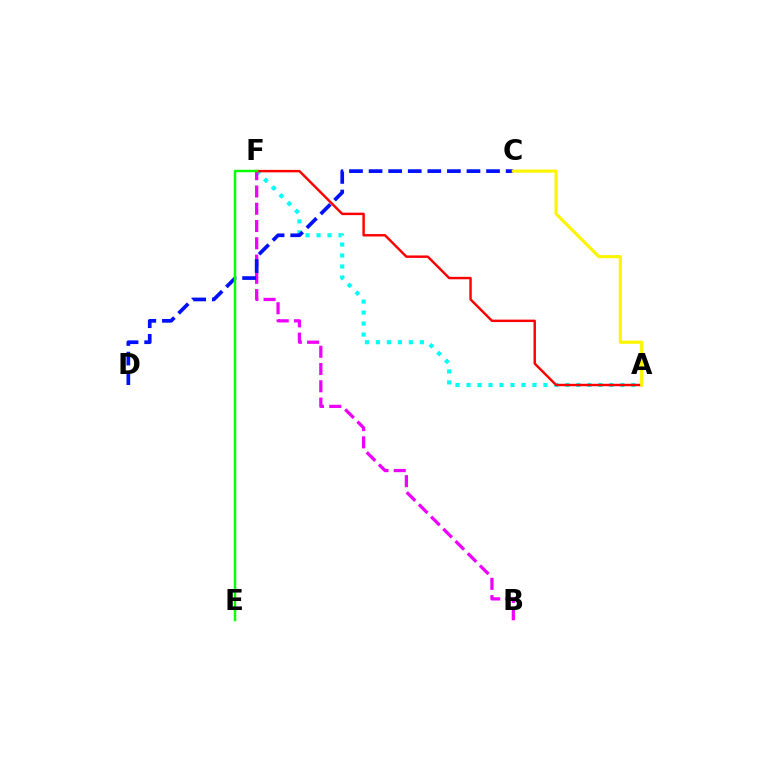{('A', 'F'): [{'color': '#00fff6', 'line_style': 'dotted', 'thickness': 2.99}, {'color': '#ff0000', 'line_style': 'solid', 'thickness': 1.76}], ('B', 'F'): [{'color': '#ee00ff', 'line_style': 'dashed', 'thickness': 2.35}], ('C', 'D'): [{'color': '#0010ff', 'line_style': 'dashed', 'thickness': 2.66}], ('E', 'F'): [{'color': '#08ff00', 'line_style': 'solid', 'thickness': 1.77}], ('A', 'C'): [{'color': '#fcf500', 'line_style': 'solid', 'thickness': 2.26}]}